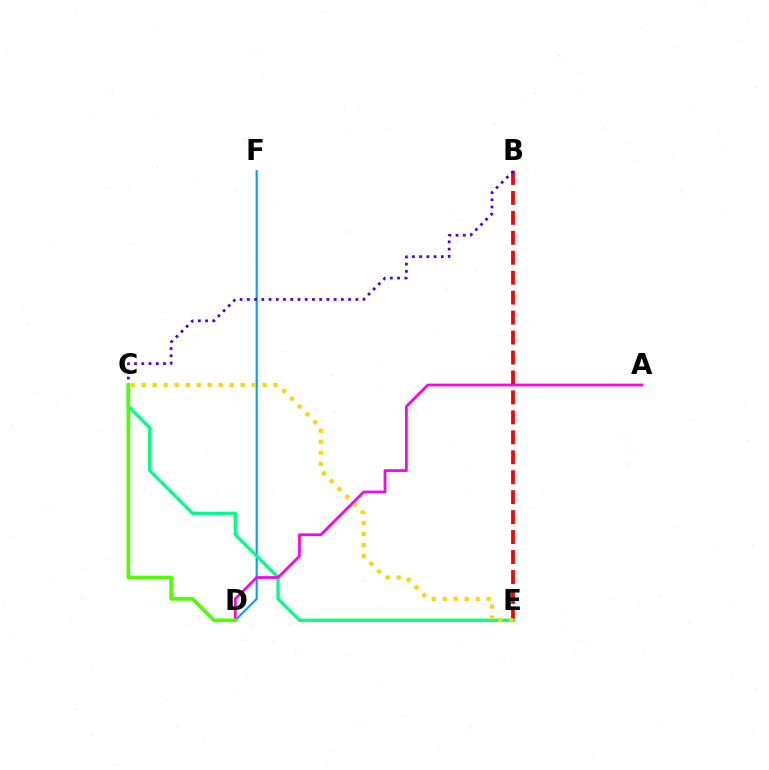{('B', 'E'): [{'color': '#ff0000', 'line_style': 'dashed', 'thickness': 2.71}], ('D', 'F'): [{'color': '#009eff', 'line_style': 'solid', 'thickness': 1.51}], ('C', 'E'): [{'color': '#00ff86', 'line_style': 'solid', 'thickness': 2.38}, {'color': '#ffd500', 'line_style': 'dotted', 'thickness': 2.99}], ('B', 'C'): [{'color': '#3700ff', 'line_style': 'dotted', 'thickness': 1.97}], ('A', 'D'): [{'color': '#ff00ed', 'line_style': 'solid', 'thickness': 1.97}], ('C', 'D'): [{'color': '#4fff00', 'line_style': 'solid', 'thickness': 2.61}]}